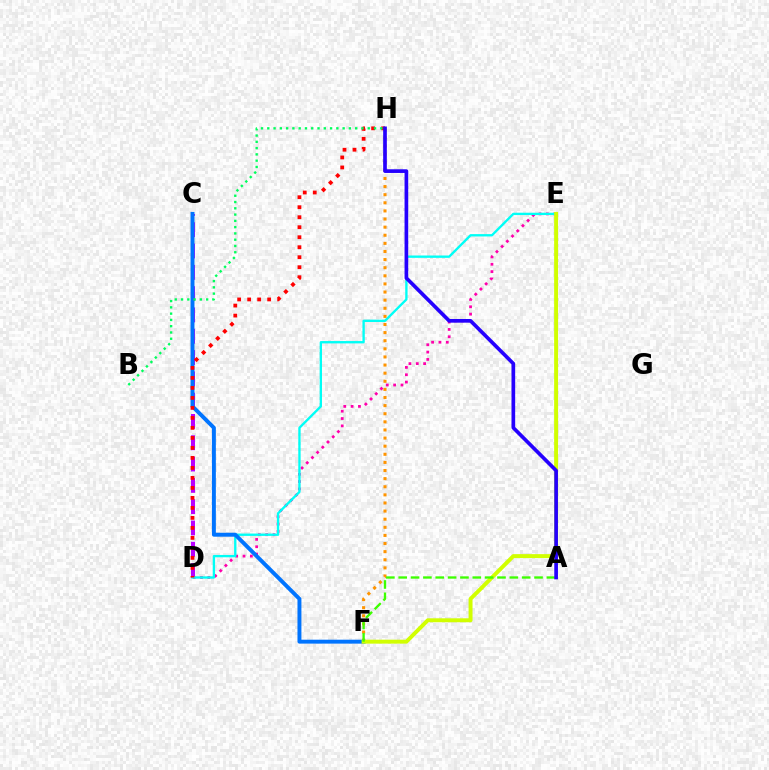{('C', 'D'): [{'color': '#b900ff', 'line_style': 'dashed', 'thickness': 2.89}], ('D', 'E'): [{'color': '#ff00ac', 'line_style': 'dotted', 'thickness': 1.99}, {'color': '#00fff6', 'line_style': 'solid', 'thickness': 1.69}], ('F', 'H'): [{'color': '#ff9400', 'line_style': 'dotted', 'thickness': 2.2}], ('C', 'F'): [{'color': '#0074ff', 'line_style': 'solid', 'thickness': 2.83}], ('D', 'H'): [{'color': '#ff0000', 'line_style': 'dotted', 'thickness': 2.72}], ('E', 'F'): [{'color': '#d1ff00', 'line_style': 'solid', 'thickness': 2.84}], ('A', 'F'): [{'color': '#3dff00', 'line_style': 'dashed', 'thickness': 1.68}], ('B', 'H'): [{'color': '#00ff5c', 'line_style': 'dotted', 'thickness': 1.71}], ('A', 'H'): [{'color': '#2500ff', 'line_style': 'solid', 'thickness': 2.64}]}